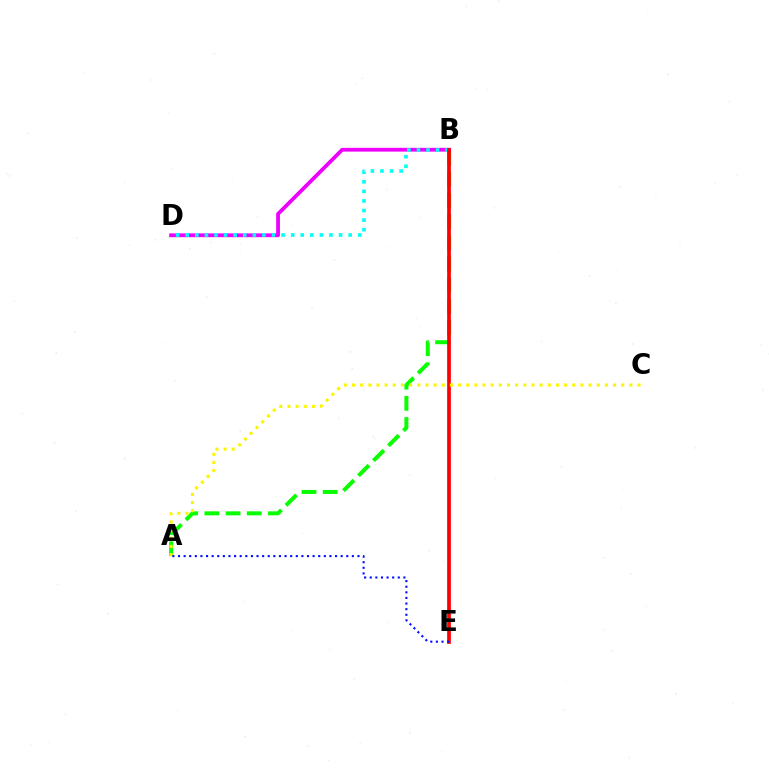{('A', 'B'): [{'color': '#08ff00', 'line_style': 'dashed', 'thickness': 2.88}], ('B', 'D'): [{'color': '#ee00ff', 'line_style': 'solid', 'thickness': 2.73}, {'color': '#00fff6', 'line_style': 'dotted', 'thickness': 2.6}], ('B', 'E'): [{'color': '#ff0000', 'line_style': 'solid', 'thickness': 2.67}], ('A', 'C'): [{'color': '#fcf500', 'line_style': 'dotted', 'thickness': 2.22}], ('A', 'E'): [{'color': '#0010ff', 'line_style': 'dotted', 'thickness': 1.52}]}